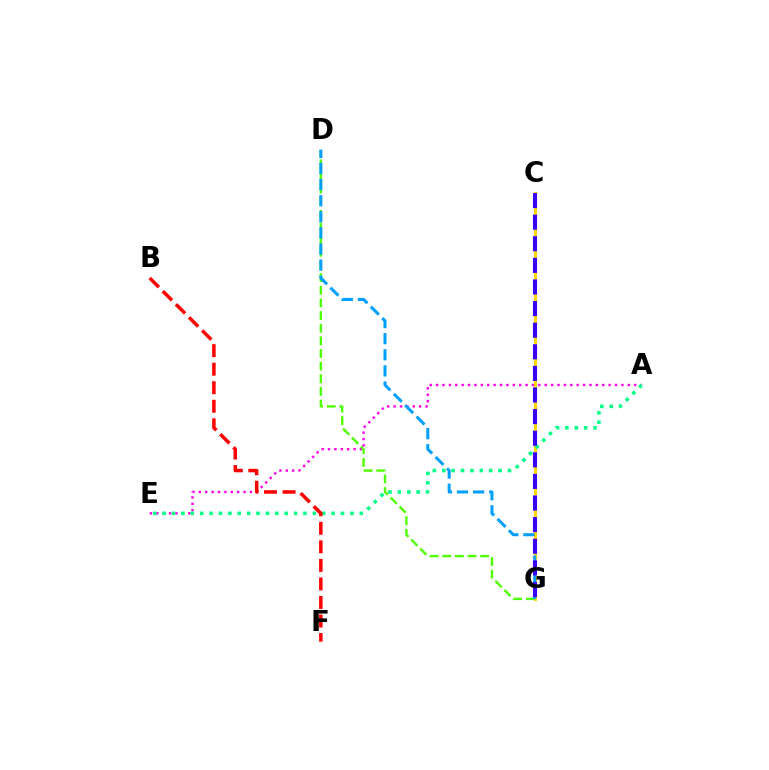{('A', 'E'): [{'color': '#ff00ed', 'line_style': 'dotted', 'thickness': 1.74}, {'color': '#00ff86', 'line_style': 'dotted', 'thickness': 2.55}], ('C', 'G'): [{'color': '#ffd500', 'line_style': 'solid', 'thickness': 2.19}, {'color': '#3700ff', 'line_style': 'dashed', 'thickness': 2.94}], ('B', 'F'): [{'color': '#ff0000', 'line_style': 'dashed', 'thickness': 2.52}], ('D', 'G'): [{'color': '#4fff00', 'line_style': 'dashed', 'thickness': 1.72}, {'color': '#009eff', 'line_style': 'dashed', 'thickness': 2.19}]}